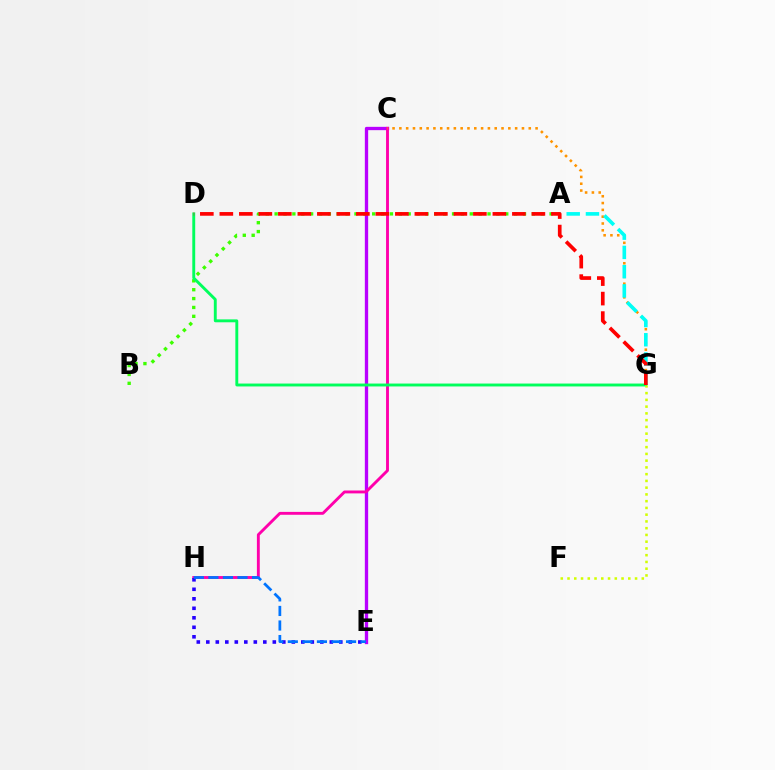{('A', 'B'): [{'color': '#3dff00', 'line_style': 'dotted', 'thickness': 2.41}], ('C', 'E'): [{'color': '#b900ff', 'line_style': 'solid', 'thickness': 2.39}], ('C', 'H'): [{'color': '#ff00ac', 'line_style': 'solid', 'thickness': 2.08}], ('C', 'G'): [{'color': '#ff9400', 'line_style': 'dotted', 'thickness': 1.85}], ('E', 'H'): [{'color': '#2500ff', 'line_style': 'dotted', 'thickness': 2.58}, {'color': '#0074ff', 'line_style': 'dashed', 'thickness': 1.98}], ('A', 'G'): [{'color': '#00fff6', 'line_style': 'dashed', 'thickness': 2.62}], ('D', 'G'): [{'color': '#00ff5c', 'line_style': 'solid', 'thickness': 2.09}, {'color': '#ff0000', 'line_style': 'dashed', 'thickness': 2.65}], ('F', 'G'): [{'color': '#d1ff00', 'line_style': 'dotted', 'thickness': 1.83}]}